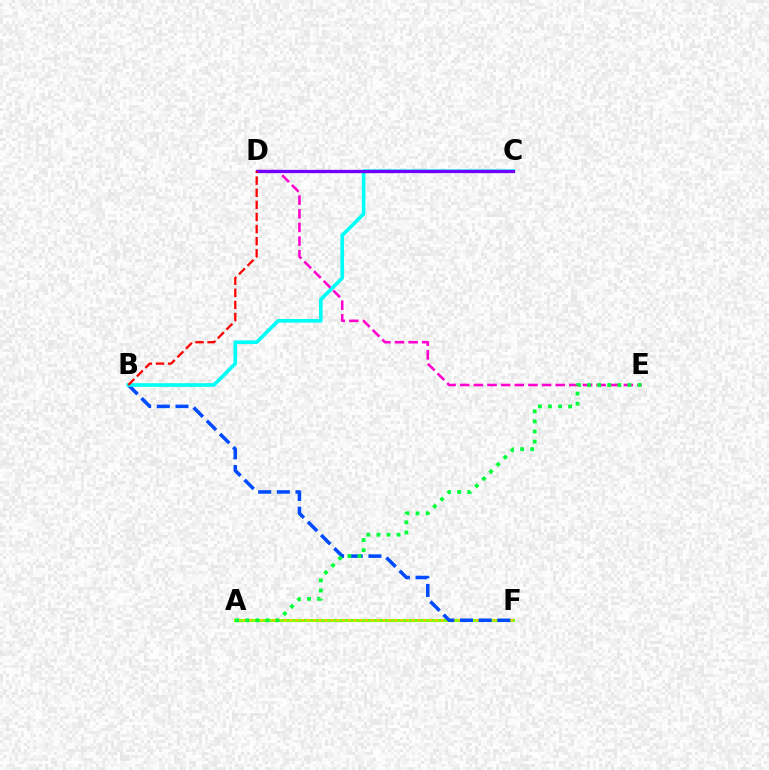{('A', 'F'): [{'color': '#84ff00', 'line_style': 'solid', 'thickness': 2.17}, {'color': '#ffbd00', 'line_style': 'dotted', 'thickness': 1.58}], ('B', 'F'): [{'color': '#004bff', 'line_style': 'dashed', 'thickness': 2.54}], ('B', 'C'): [{'color': '#00fff6', 'line_style': 'solid', 'thickness': 2.63}], ('D', 'E'): [{'color': '#ff00cf', 'line_style': 'dashed', 'thickness': 1.85}], ('C', 'D'): [{'color': '#7200ff', 'line_style': 'solid', 'thickness': 2.35}], ('A', 'E'): [{'color': '#00ff39', 'line_style': 'dotted', 'thickness': 2.74}], ('B', 'D'): [{'color': '#ff0000', 'line_style': 'dashed', 'thickness': 1.64}]}